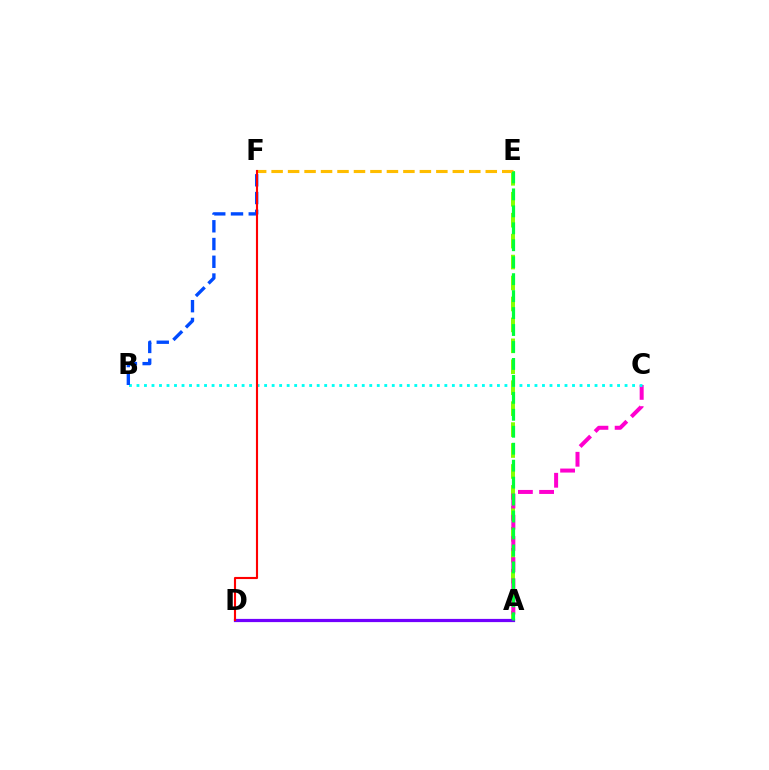{('A', 'E'): [{'color': '#84ff00', 'line_style': 'dashed', 'thickness': 2.84}, {'color': '#00ff39', 'line_style': 'dashed', 'thickness': 2.3}], ('A', 'C'): [{'color': '#ff00cf', 'line_style': 'dashed', 'thickness': 2.88}], ('B', 'C'): [{'color': '#00fff6', 'line_style': 'dotted', 'thickness': 2.04}], ('E', 'F'): [{'color': '#ffbd00', 'line_style': 'dashed', 'thickness': 2.24}], ('A', 'D'): [{'color': '#7200ff', 'line_style': 'solid', 'thickness': 2.31}], ('B', 'F'): [{'color': '#004bff', 'line_style': 'dashed', 'thickness': 2.41}], ('D', 'F'): [{'color': '#ff0000', 'line_style': 'solid', 'thickness': 1.53}]}